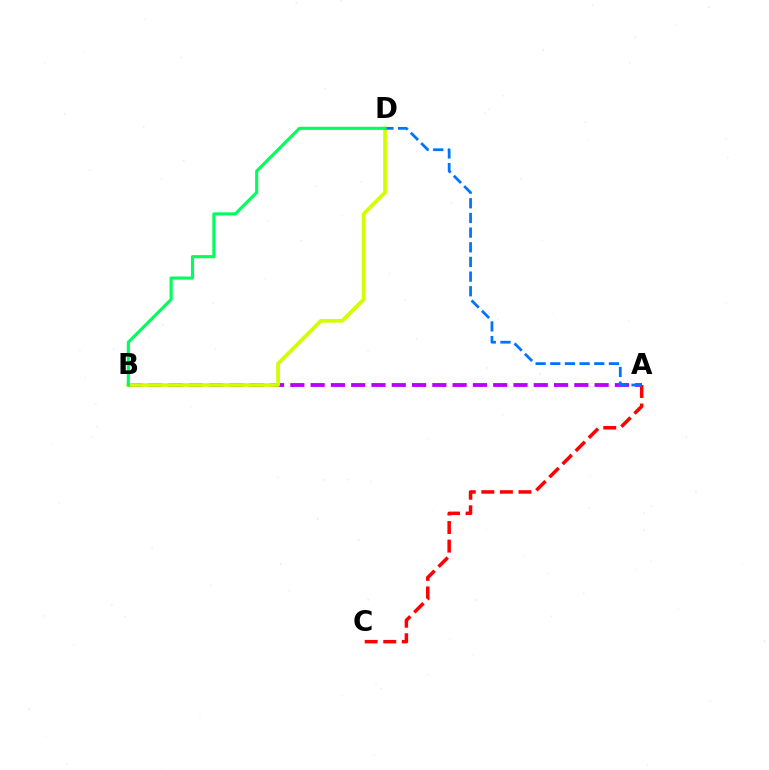{('A', 'C'): [{'color': '#ff0000', 'line_style': 'dashed', 'thickness': 2.52}], ('A', 'B'): [{'color': '#b900ff', 'line_style': 'dashed', 'thickness': 2.76}], ('B', 'D'): [{'color': '#d1ff00', 'line_style': 'solid', 'thickness': 2.68}, {'color': '#00ff5c', 'line_style': 'solid', 'thickness': 2.24}], ('A', 'D'): [{'color': '#0074ff', 'line_style': 'dashed', 'thickness': 1.99}]}